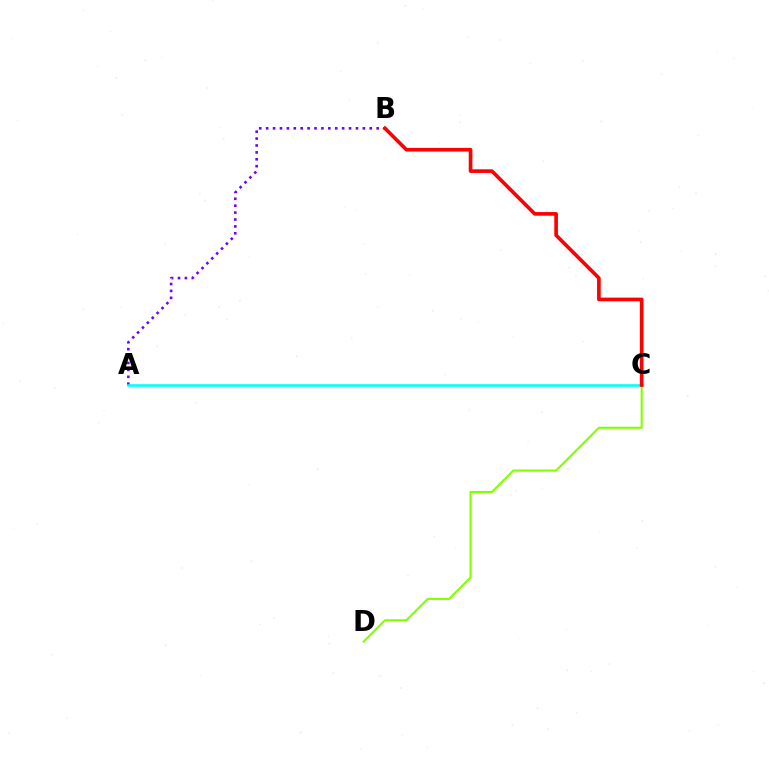{('A', 'B'): [{'color': '#7200ff', 'line_style': 'dotted', 'thickness': 1.88}], ('A', 'C'): [{'color': '#00fff6', 'line_style': 'solid', 'thickness': 1.87}], ('C', 'D'): [{'color': '#84ff00', 'line_style': 'solid', 'thickness': 1.52}], ('B', 'C'): [{'color': '#ff0000', 'line_style': 'solid', 'thickness': 2.63}]}